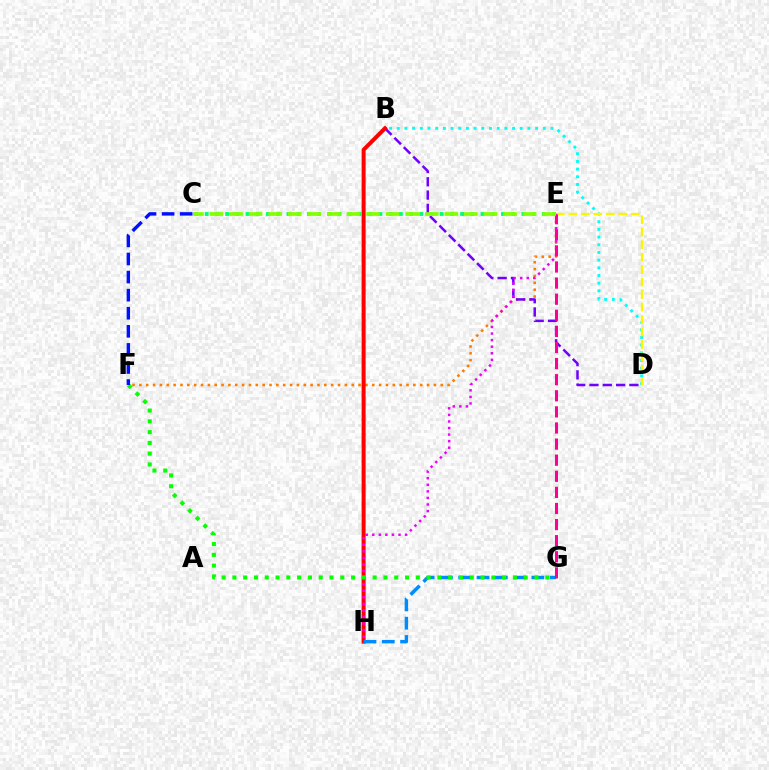{('E', 'F'): [{'color': '#ff7c00', 'line_style': 'dotted', 'thickness': 1.86}], ('B', 'D'): [{'color': '#00fff6', 'line_style': 'dotted', 'thickness': 2.09}, {'color': '#7200ff', 'line_style': 'dashed', 'thickness': 1.81}], ('D', 'E'): [{'color': '#fcf500', 'line_style': 'dashed', 'thickness': 1.69}], ('B', 'H'): [{'color': '#ff0000', 'line_style': 'solid', 'thickness': 2.88}], ('G', 'H'): [{'color': '#008cff', 'line_style': 'dashed', 'thickness': 2.49}], ('C', 'E'): [{'color': '#00ff74', 'line_style': 'dotted', 'thickness': 2.78}, {'color': '#84ff00', 'line_style': 'dashed', 'thickness': 2.66}], ('E', 'H'): [{'color': '#ee00ff', 'line_style': 'dotted', 'thickness': 1.78}], ('E', 'G'): [{'color': '#ff0094', 'line_style': 'dashed', 'thickness': 2.19}], ('F', 'G'): [{'color': '#08ff00', 'line_style': 'dotted', 'thickness': 2.93}], ('C', 'F'): [{'color': '#0010ff', 'line_style': 'dashed', 'thickness': 2.46}]}